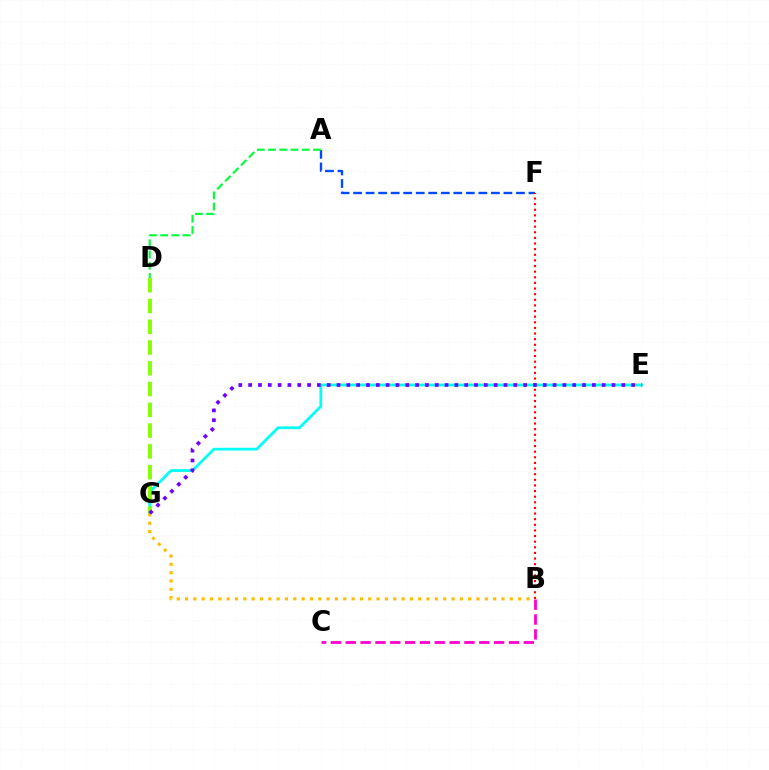{('B', 'C'): [{'color': '#ff00cf', 'line_style': 'dashed', 'thickness': 2.02}], ('A', 'F'): [{'color': '#004bff', 'line_style': 'dashed', 'thickness': 1.7}], ('E', 'G'): [{'color': '#00fff6', 'line_style': 'solid', 'thickness': 2.0}, {'color': '#7200ff', 'line_style': 'dotted', 'thickness': 2.67}], ('B', 'F'): [{'color': '#ff0000', 'line_style': 'dotted', 'thickness': 1.53}], ('A', 'D'): [{'color': '#00ff39', 'line_style': 'dashed', 'thickness': 1.53}], ('D', 'G'): [{'color': '#84ff00', 'line_style': 'dashed', 'thickness': 2.82}], ('B', 'G'): [{'color': '#ffbd00', 'line_style': 'dotted', 'thickness': 2.26}]}